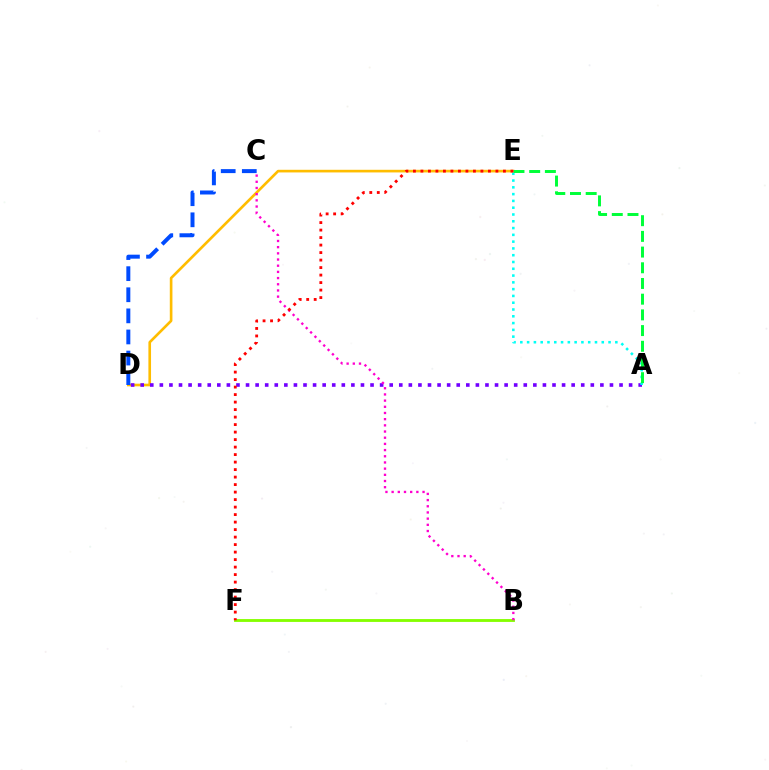{('D', 'E'): [{'color': '#ffbd00', 'line_style': 'solid', 'thickness': 1.9}], ('C', 'D'): [{'color': '#004bff', 'line_style': 'dashed', 'thickness': 2.87}], ('A', 'D'): [{'color': '#7200ff', 'line_style': 'dotted', 'thickness': 2.6}], ('B', 'F'): [{'color': '#84ff00', 'line_style': 'solid', 'thickness': 2.05}], ('B', 'C'): [{'color': '#ff00cf', 'line_style': 'dotted', 'thickness': 1.68}], ('A', 'E'): [{'color': '#00fff6', 'line_style': 'dotted', 'thickness': 1.84}, {'color': '#00ff39', 'line_style': 'dashed', 'thickness': 2.13}], ('E', 'F'): [{'color': '#ff0000', 'line_style': 'dotted', 'thickness': 2.04}]}